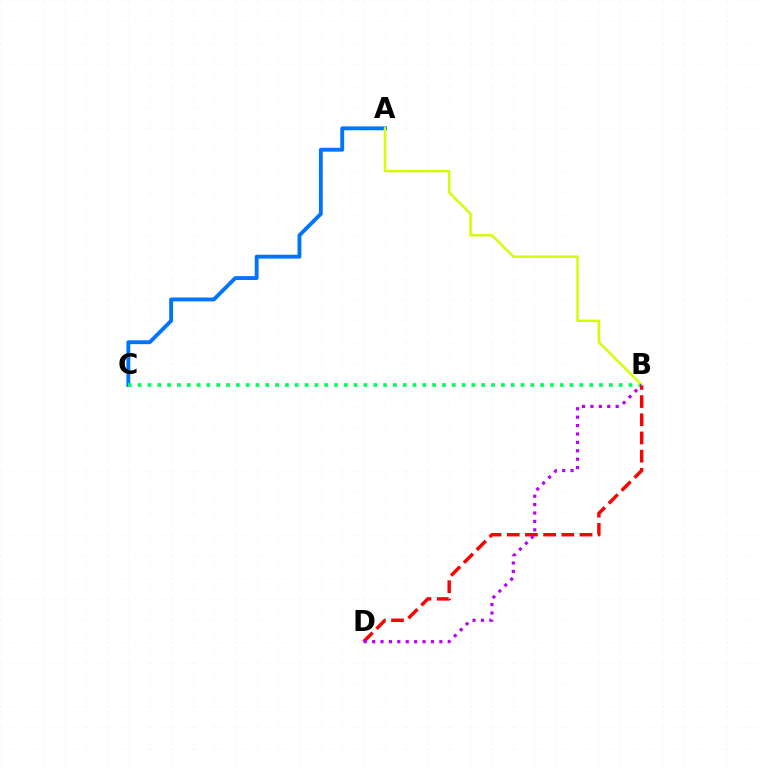{('A', 'C'): [{'color': '#0074ff', 'line_style': 'solid', 'thickness': 2.78}], ('B', 'C'): [{'color': '#00ff5c', 'line_style': 'dotted', 'thickness': 2.67}], ('B', 'D'): [{'color': '#ff0000', 'line_style': 'dashed', 'thickness': 2.47}, {'color': '#b900ff', 'line_style': 'dotted', 'thickness': 2.28}], ('A', 'B'): [{'color': '#d1ff00', 'line_style': 'solid', 'thickness': 1.77}]}